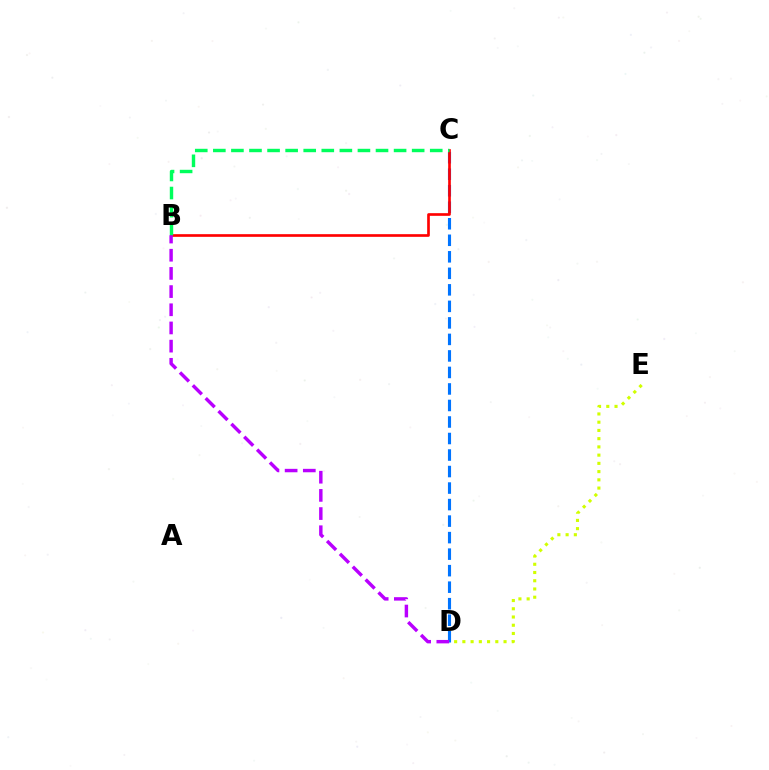{('C', 'D'): [{'color': '#0074ff', 'line_style': 'dashed', 'thickness': 2.24}], ('B', 'C'): [{'color': '#ff0000', 'line_style': 'solid', 'thickness': 1.92}, {'color': '#00ff5c', 'line_style': 'dashed', 'thickness': 2.46}], ('D', 'E'): [{'color': '#d1ff00', 'line_style': 'dotted', 'thickness': 2.24}], ('B', 'D'): [{'color': '#b900ff', 'line_style': 'dashed', 'thickness': 2.47}]}